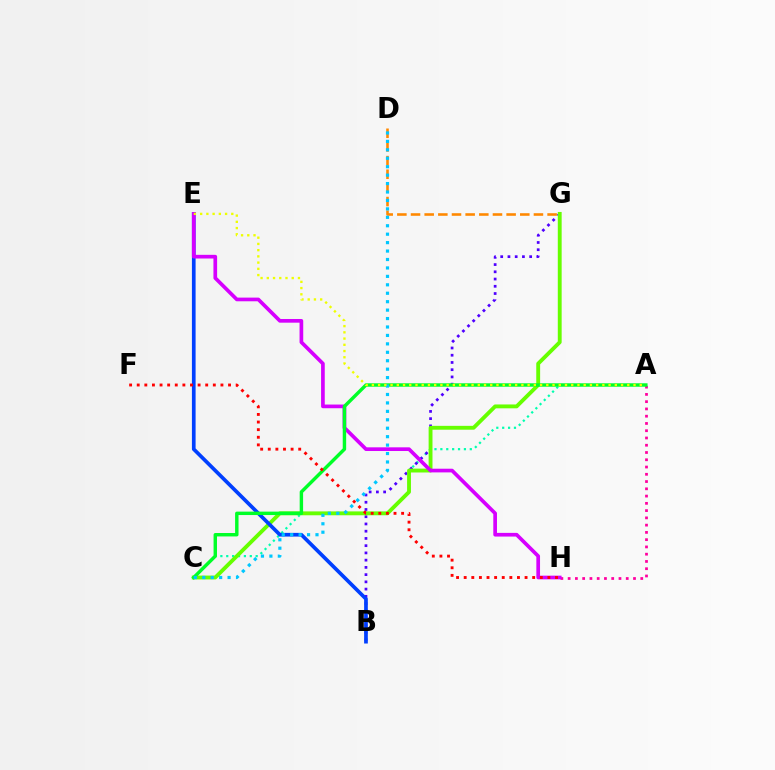{('D', 'G'): [{'color': '#ff8800', 'line_style': 'dashed', 'thickness': 1.86}], ('A', 'H'): [{'color': '#ff00a0', 'line_style': 'dotted', 'thickness': 1.97}], ('A', 'C'): [{'color': '#00ffaf', 'line_style': 'dotted', 'thickness': 1.6}, {'color': '#00ff27', 'line_style': 'solid', 'thickness': 2.47}], ('B', 'G'): [{'color': '#4f00ff', 'line_style': 'dotted', 'thickness': 1.97}], ('C', 'G'): [{'color': '#66ff00', 'line_style': 'solid', 'thickness': 2.78}], ('B', 'E'): [{'color': '#003fff', 'line_style': 'solid', 'thickness': 2.66}], ('E', 'H'): [{'color': '#d600ff', 'line_style': 'solid', 'thickness': 2.65}], ('F', 'H'): [{'color': '#ff0000', 'line_style': 'dotted', 'thickness': 2.07}], ('C', 'D'): [{'color': '#00c7ff', 'line_style': 'dotted', 'thickness': 2.29}], ('A', 'E'): [{'color': '#eeff00', 'line_style': 'dotted', 'thickness': 1.69}]}